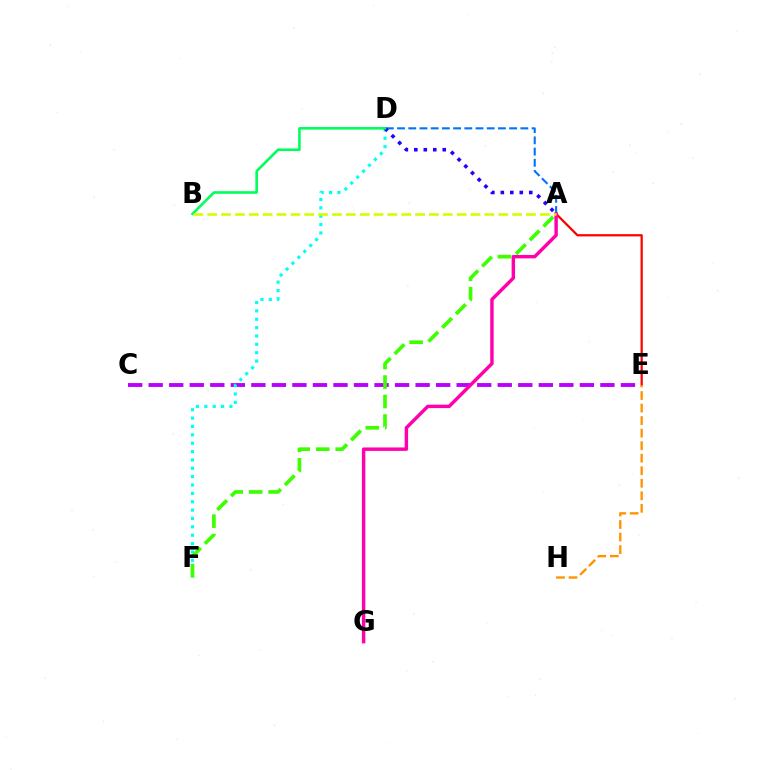{('C', 'E'): [{'color': '#b900ff', 'line_style': 'dashed', 'thickness': 2.79}], ('D', 'F'): [{'color': '#00fff6', 'line_style': 'dotted', 'thickness': 2.27}], ('A', 'F'): [{'color': '#3dff00', 'line_style': 'dashed', 'thickness': 2.65}], ('A', 'E'): [{'color': '#ff0000', 'line_style': 'solid', 'thickness': 1.61}], ('A', 'D'): [{'color': '#0074ff', 'line_style': 'dashed', 'thickness': 1.52}, {'color': '#2500ff', 'line_style': 'dotted', 'thickness': 2.57}], ('A', 'G'): [{'color': '#ff00ac', 'line_style': 'solid', 'thickness': 2.47}], ('B', 'D'): [{'color': '#00ff5c', 'line_style': 'solid', 'thickness': 1.88}], ('A', 'B'): [{'color': '#d1ff00', 'line_style': 'dashed', 'thickness': 1.88}], ('E', 'H'): [{'color': '#ff9400', 'line_style': 'dashed', 'thickness': 1.7}]}